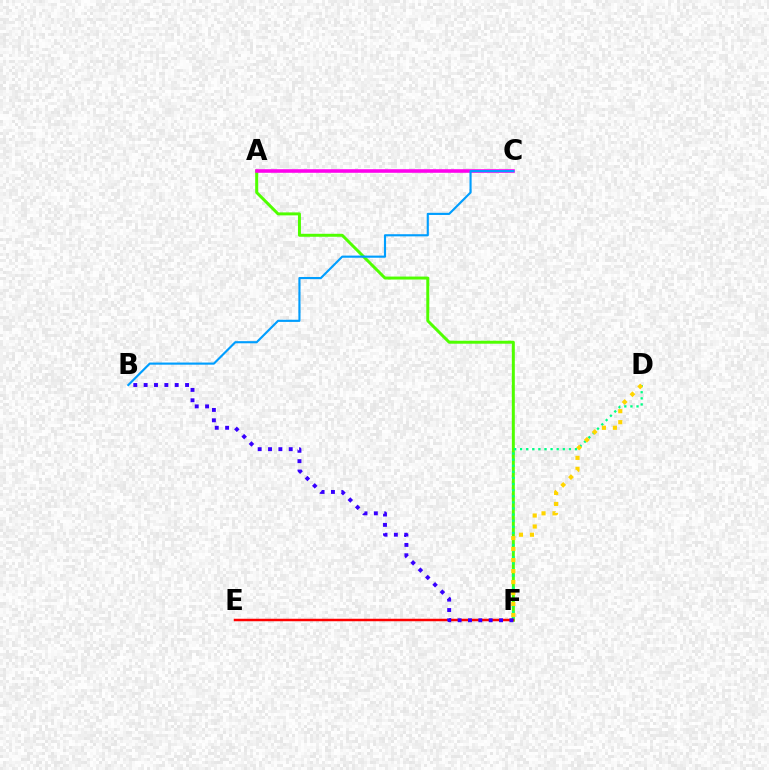{('A', 'F'): [{'color': '#4fff00', 'line_style': 'solid', 'thickness': 2.14}], ('D', 'F'): [{'color': '#00ff86', 'line_style': 'dotted', 'thickness': 1.66}, {'color': '#ffd500', 'line_style': 'dotted', 'thickness': 2.99}], ('A', 'C'): [{'color': '#ff00ed', 'line_style': 'solid', 'thickness': 2.58}], ('E', 'F'): [{'color': '#ff0000', 'line_style': 'solid', 'thickness': 1.79}], ('B', 'C'): [{'color': '#009eff', 'line_style': 'solid', 'thickness': 1.54}], ('B', 'F'): [{'color': '#3700ff', 'line_style': 'dotted', 'thickness': 2.81}]}